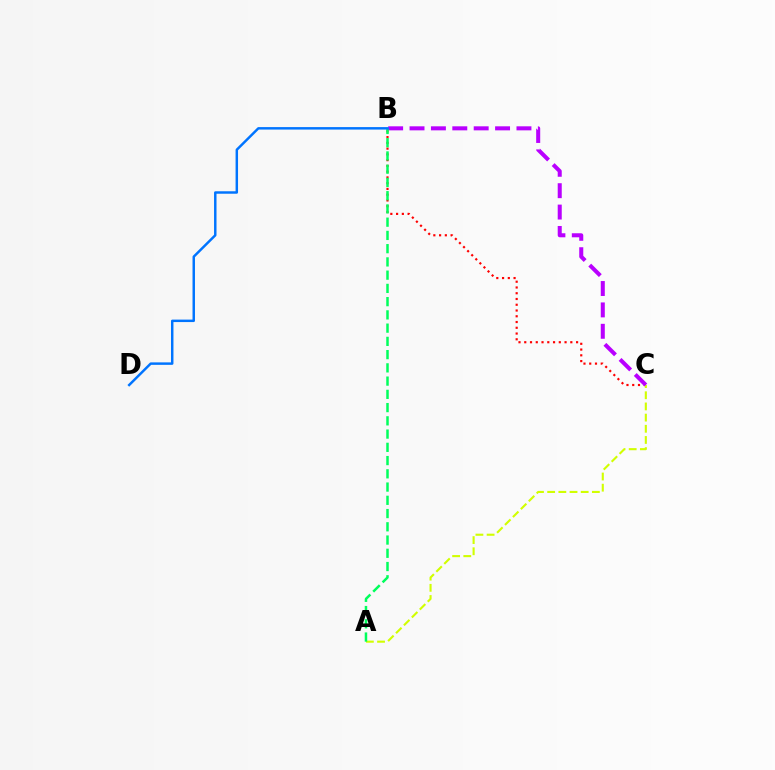{('B', 'C'): [{'color': '#ff0000', 'line_style': 'dotted', 'thickness': 1.56}, {'color': '#b900ff', 'line_style': 'dashed', 'thickness': 2.91}], ('A', 'C'): [{'color': '#d1ff00', 'line_style': 'dashed', 'thickness': 1.52}], ('A', 'B'): [{'color': '#00ff5c', 'line_style': 'dashed', 'thickness': 1.8}], ('B', 'D'): [{'color': '#0074ff', 'line_style': 'solid', 'thickness': 1.77}]}